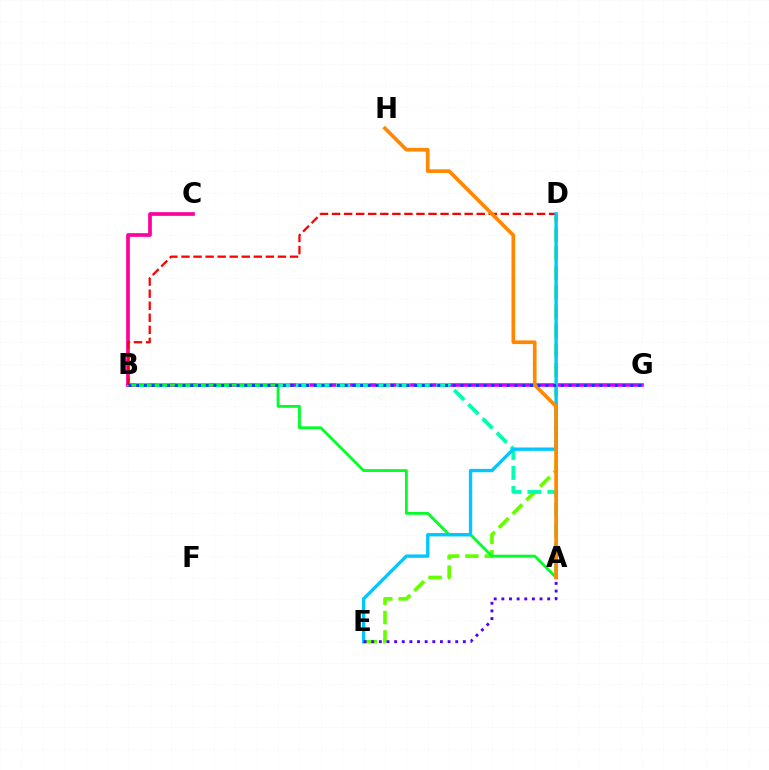{('B', 'G'): [{'color': '#d600ff', 'line_style': 'solid', 'thickness': 2.58}, {'color': '#003fff', 'line_style': 'dotted', 'thickness': 2.1}], ('D', 'E'): [{'color': '#66ff00', 'line_style': 'dashed', 'thickness': 2.63}, {'color': '#00c7ff', 'line_style': 'solid', 'thickness': 2.41}], ('A', 'D'): [{'color': '#eeff00', 'line_style': 'dashed', 'thickness': 1.72}], ('A', 'B'): [{'color': '#00ffaf', 'line_style': 'dashed', 'thickness': 2.72}, {'color': '#00ff27', 'line_style': 'solid', 'thickness': 2.02}], ('B', 'C'): [{'color': '#ff00a0', 'line_style': 'solid', 'thickness': 2.66}], ('B', 'D'): [{'color': '#ff0000', 'line_style': 'dashed', 'thickness': 1.64}], ('A', 'H'): [{'color': '#ff8800', 'line_style': 'solid', 'thickness': 2.65}], ('A', 'E'): [{'color': '#4f00ff', 'line_style': 'dotted', 'thickness': 2.08}]}